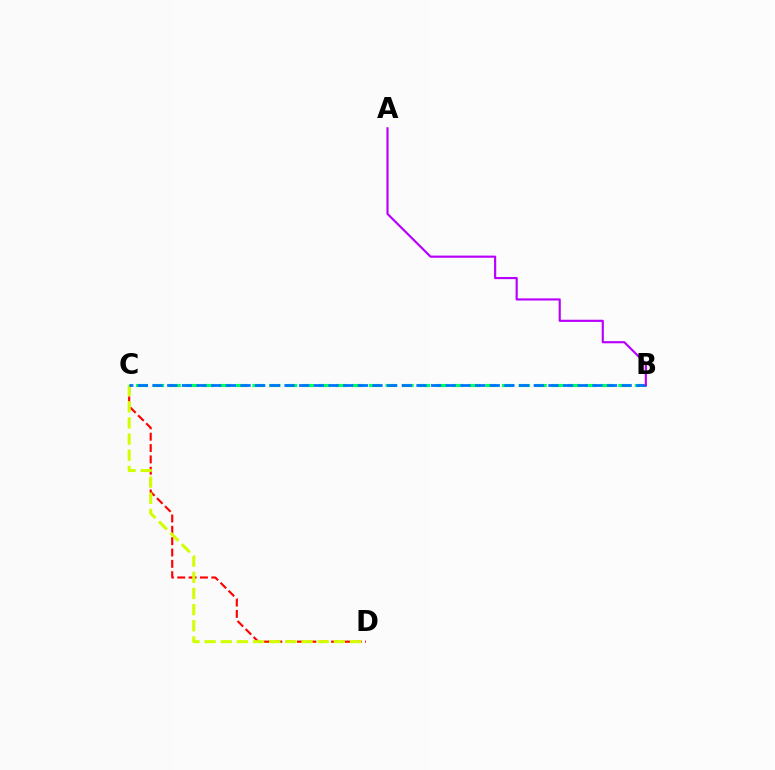{('C', 'D'): [{'color': '#ff0000', 'line_style': 'dashed', 'thickness': 1.54}, {'color': '#d1ff00', 'line_style': 'dashed', 'thickness': 2.19}], ('B', 'C'): [{'color': '#00ff5c', 'line_style': 'dashed', 'thickness': 2.26}, {'color': '#0074ff', 'line_style': 'dashed', 'thickness': 1.99}], ('A', 'B'): [{'color': '#b900ff', 'line_style': 'solid', 'thickness': 1.56}]}